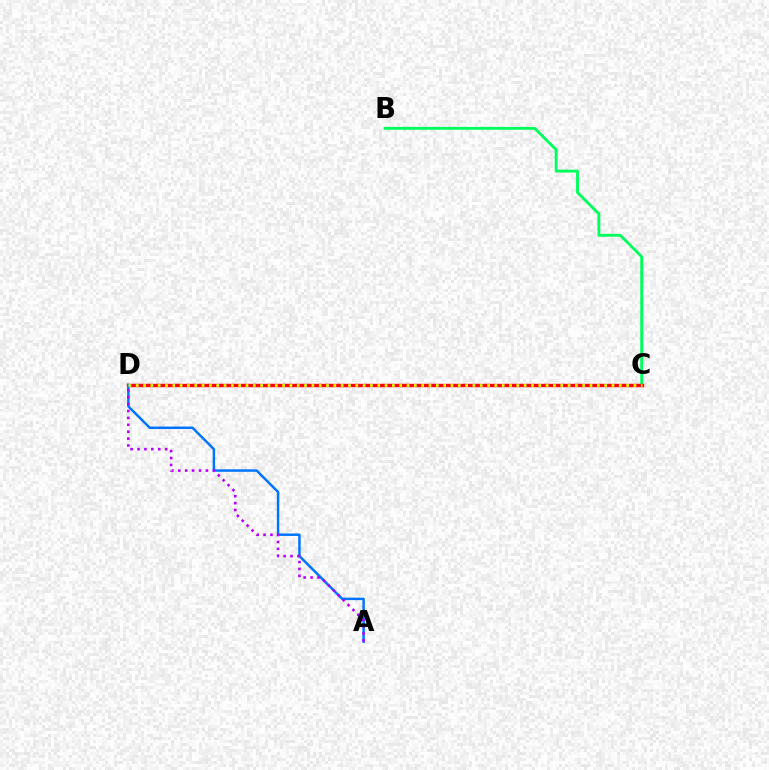{('B', 'C'): [{'color': '#00ff5c', 'line_style': 'solid', 'thickness': 2.06}], ('C', 'D'): [{'color': '#ff0000', 'line_style': 'solid', 'thickness': 2.46}, {'color': '#d1ff00', 'line_style': 'dotted', 'thickness': 1.99}], ('A', 'D'): [{'color': '#0074ff', 'line_style': 'solid', 'thickness': 1.78}, {'color': '#b900ff', 'line_style': 'dotted', 'thickness': 1.88}]}